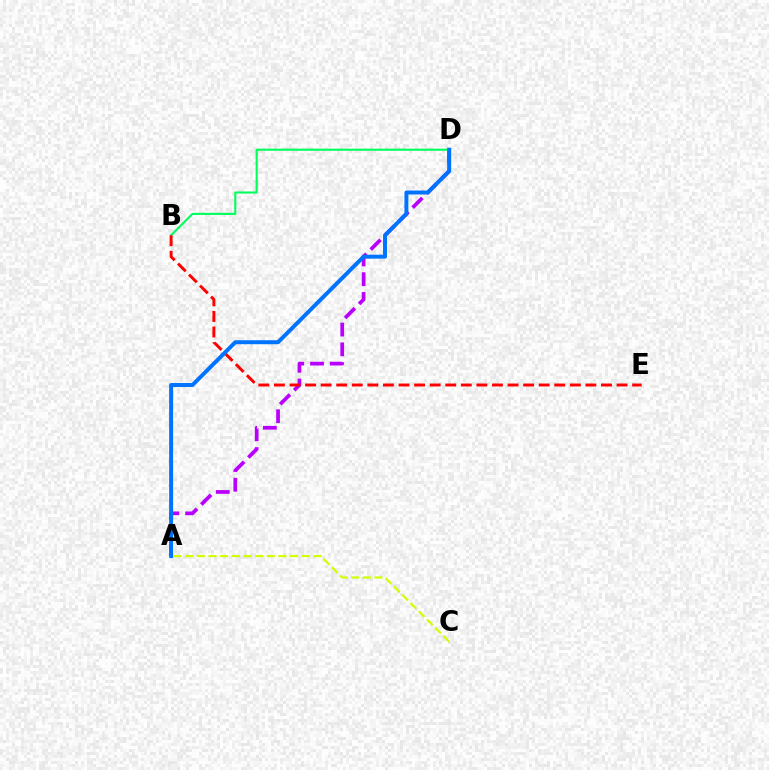{('A', 'D'): [{'color': '#b900ff', 'line_style': 'dashed', 'thickness': 2.68}, {'color': '#0074ff', 'line_style': 'solid', 'thickness': 2.85}], ('B', 'D'): [{'color': '#00ff5c', 'line_style': 'solid', 'thickness': 1.51}], ('A', 'C'): [{'color': '#d1ff00', 'line_style': 'dashed', 'thickness': 1.58}], ('B', 'E'): [{'color': '#ff0000', 'line_style': 'dashed', 'thickness': 2.12}]}